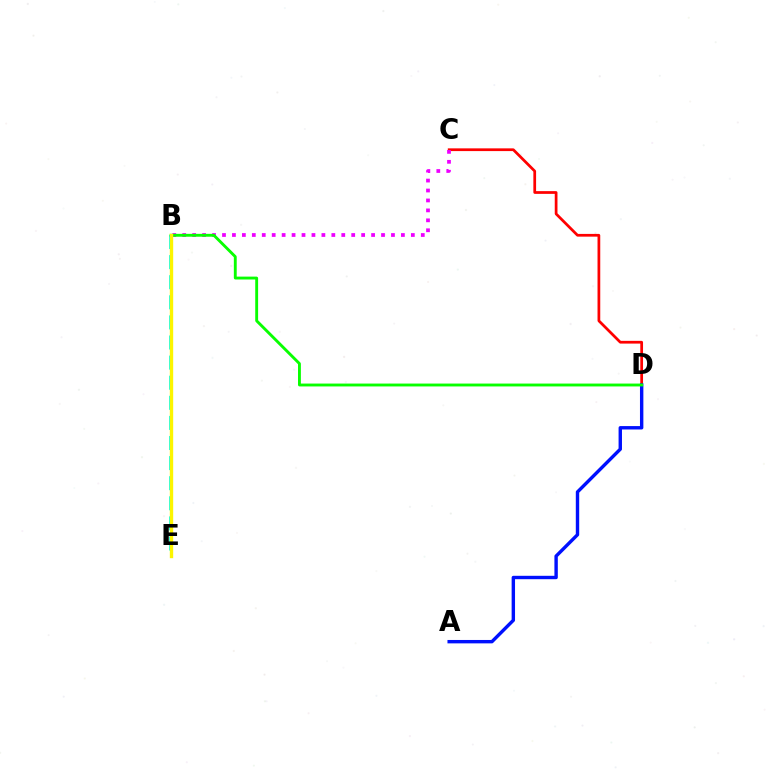{('C', 'D'): [{'color': '#ff0000', 'line_style': 'solid', 'thickness': 1.97}], ('A', 'D'): [{'color': '#0010ff', 'line_style': 'solid', 'thickness': 2.45}], ('B', 'C'): [{'color': '#ee00ff', 'line_style': 'dotted', 'thickness': 2.7}], ('B', 'E'): [{'color': '#00fff6', 'line_style': 'dashed', 'thickness': 2.73}, {'color': '#fcf500', 'line_style': 'solid', 'thickness': 2.43}], ('B', 'D'): [{'color': '#08ff00', 'line_style': 'solid', 'thickness': 2.07}]}